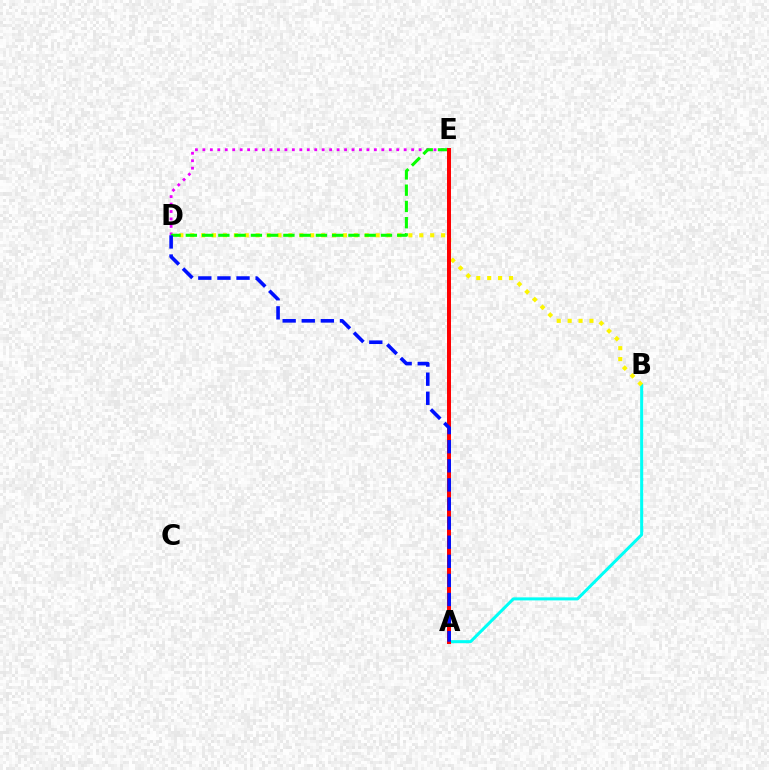{('A', 'B'): [{'color': '#00fff6', 'line_style': 'solid', 'thickness': 2.18}], ('B', 'D'): [{'color': '#fcf500', 'line_style': 'dotted', 'thickness': 2.96}], ('D', 'E'): [{'color': '#ee00ff', 'line_style': 'dotted', 'thickness': 2.03}, {'color': '#08ff00', 'line_style': 'dashed', 'thickness': 2.21}], ('A', 'E'): [{'color': '#ff0000', 'line_style': 'solid', 'thickness': 2.86}], ('A', 'D'): [{'color': '#0010ff', 'line_style': 'dashed', 'thickness': 2.59}]}